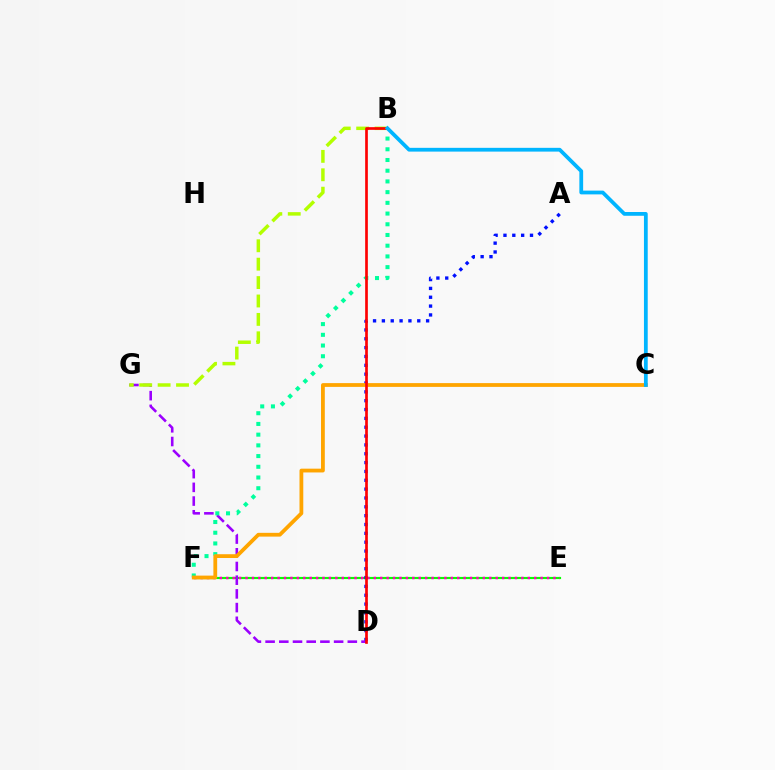{('E', 'F'): [{'color': '#08ff00', 'line_style': 'solid', 'thickness': 1.55}, {'color': '#ff00bd', 'line_style': 'dotted', 'thickness': 1.74}], ('A', 'D'): [{'color': '#0010ff', 'line_style': 'dotted', 'thickness': 2.4}], ('D', 'G'): [{'color': '#9b00ff', 'line_style': 'dashed', 'thickness': 1.86}], ('B', 'G'): [{'color': '#b3ff00', 'line_style': 'dashed', 'thickness': 2.5}], ('B', 'F'): [{'color': '#00ff9d', 'line_style': 'dotted', 'thickness': 2.91}], ('C', 'F'): [{'color': '#ffa500', 'line_style': 'solid', 'thickness': 2.72}], ('B', 'D'): [{'color': '#ff0000', 'line_style': 'solid', 'thickness': 1.93}], ('B', 'C'): [{'color': '#00b5ff', 'line_style': 'solid', 'thickness': 2.71}]}